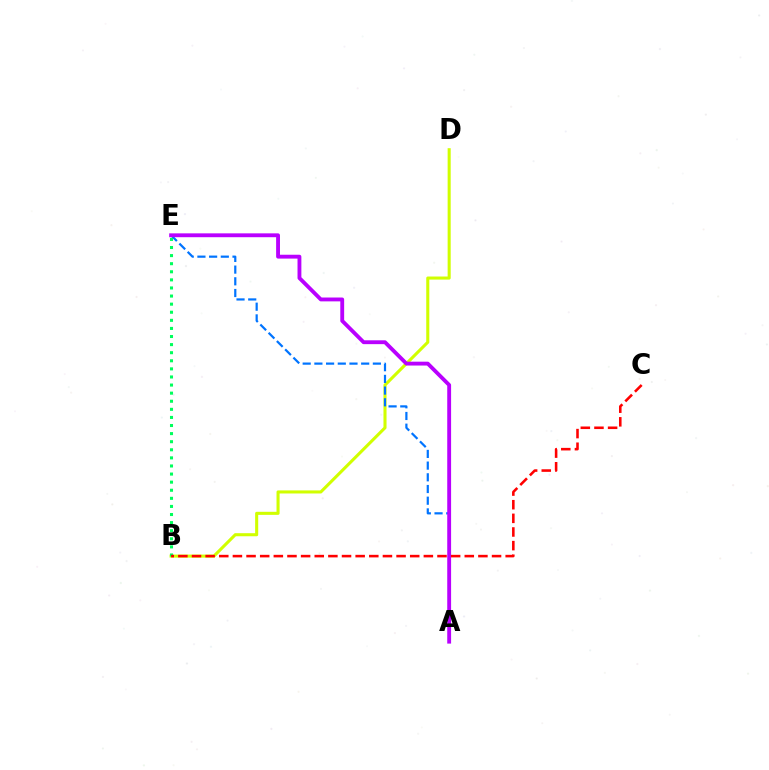{('B', 'D'): [{'color': '#d1ff00', 'line_style': 'solid', 'thickness': 2.21}], ('A', 'E'): [{'color': '#0074ff', 'line_style': 'dashed', 'thickness': 1.59}, {'color': '#b900ff', 'line_style': 'solid', 'thickness': 2.77}], ('B', 'E'): [{'color': '#00ff5c', 'line_style': 'dotted', 'thickness': 2.2}], ('B', 'C'): [{'color': '#ff0000', 'line_style': 'dashed', 'thickness': 1.85}]}